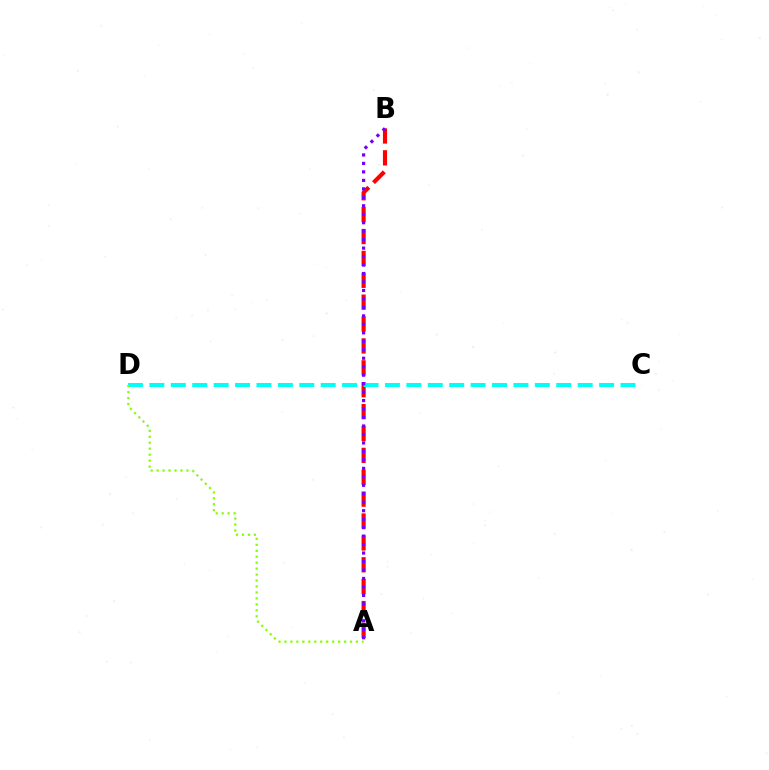{('A', 'B'): [{'color': '#ff0000', 'line_style': 'dashed', 'thickness': 2.97}, {'color': '#7200ff', 'line_style': 'dotted', 'thickness': 2.3}], ('C', 'D'): [{'color': '#00fff6', 'line_style': 'dashed', 'thickness': 2.91}], ('A', 'D'): [{'color': '#84ff00', 'line_style': 'dotted', 'thickness': 1.62}]}